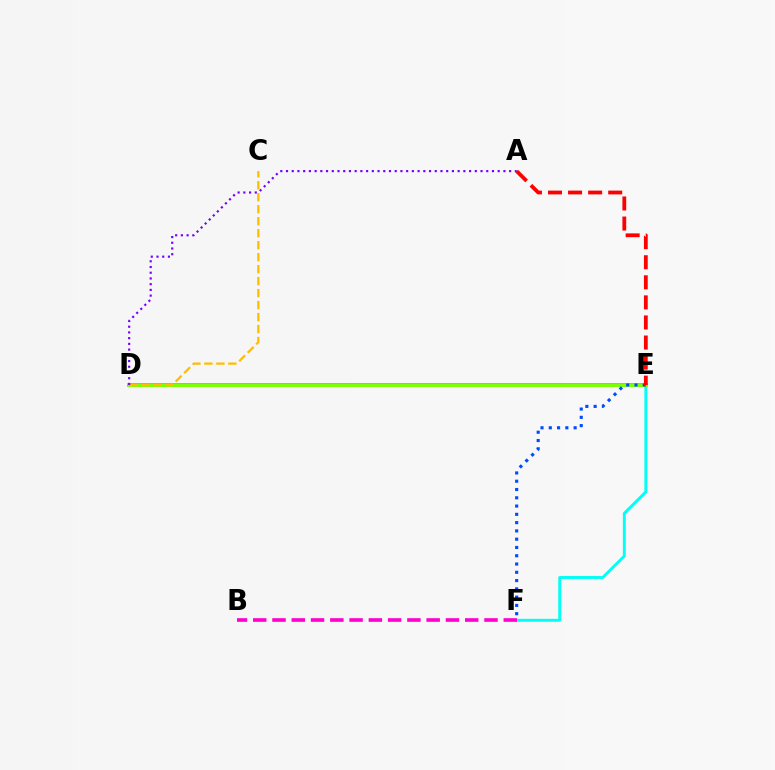{('E', 'F'): [{'color': '#00fff6', 'line_style': 'solid', 'thickness': 2.1}, {'color': '#004bff', 'line_style': 'dotted', 'thickness': 2.25}], ('D', 'E'): [{'color': '#00ff39', 'line_style': 'solid', 'thickness': 2.63}, {'color': '#84ff00', 'line_style': 'solid', 'thickness': 2.07}], ('C', 'D'): [{'color': '#ffbd00', 'line_style': 'dashed', 'thickness': 1.63}], ('A', 'E'): [{'color': '#ff0000', 'line_style': 'dashed', 'thickness': 2.73}], ('B', 'F'): [{'color': '#ff00cf', 'line_style': 'dashed', 'thickness': 2.62}], ('A', 'D'): [{'color': '#7200ff', 'line_style': 'dotted', 'thickness': 1.55}]}